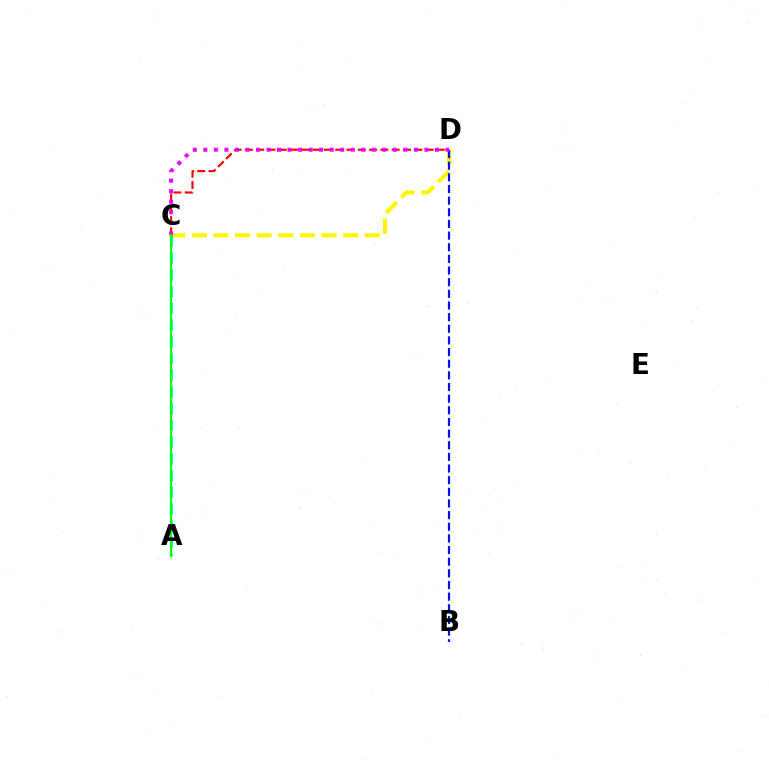{('C', 'D'): [{'color': '#ff0000', 'line_style': 'dashed', 'thickness': 1.53}, {'color': '#fcf500', 'line_style': 'dashed', 'thickness': 2.94}, {'color': '#ee00ff', 'line_style': 'dotted', 'thickness': 2.86}], ('B', 'D'): [{'color': '#0010ff', 'line_style': 'dashed', 'thickness': 1.58}], ('A', 'C'): [{'color': '#00fff6', 'line_style': 'dashed', 'thickness': 2.27}, {'color': '#08ff00', 'line_style': 'solid', 'thickness': 1.54}]}